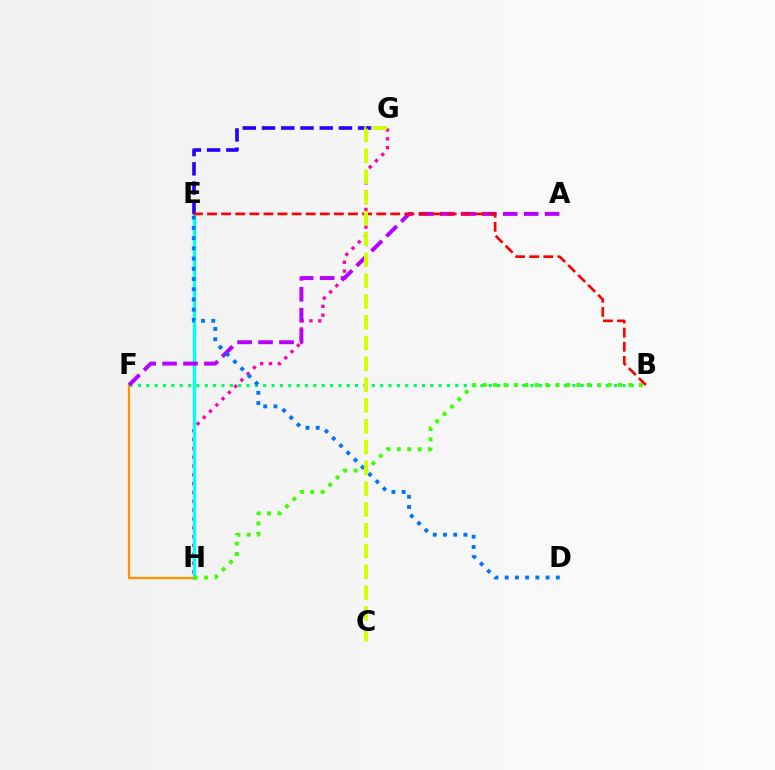{('G', 'H'): [{'color': '#ff00ac', 'line_style': 'dotted', 'thickness': 2.4}], ('E', 'H'): [{'color': '#00fff6', 'line_style': 'solid', 'thickness': 2.43}], ('E', 'G'): [{'color': '#2500ff', 'line_style': 'dashed', 'thickness': 2.61}], ('F', 'H'): [{'color': '#ff9400', 'line_style': 'solid', 'thickness': 1.64}], ('B', 'F'): [{'color': '#00ff5c', 'line_style': 'dotted', 'thickness': 2.27}], ('A', 'F'): [{'color': '#b900ff', 'line_style': 'dashed', 'thickness': 2.85}], ('B', 'H'): [{'color': '#3dff00', 'line_style': 'dotted', 'thickness': 2.83}], ('B', 'E'): [{'color': '#ff0000', 'line_style': 'dashed', 'thickness': 1.91}], ('D', 'E'): [{'color': '#0074ff', 'line_style': 'dotted', 'thickness': 2.78}], ('C', 'G'): [{'color': '#d1ff00', 'line_style': 'dashed', 'thickness': 2.83}]}